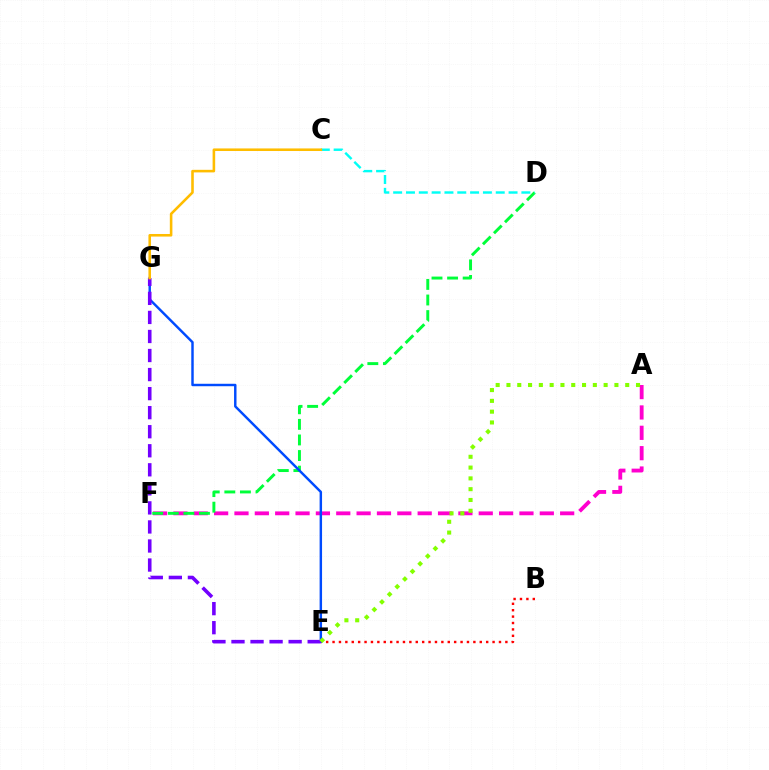{('A', 'F'): [{'color': '#ff00cf', 'line_style': 'dashed', 'thickness': 2.77}], ('D', 'F'): [{'color': '#00ff39', 'line_style': 'dashed', 'thickness': 2.12}], ('B', 'E'): [{'color': '#ff0000', 'line_style': 'dotted', 'thickness': 1.74}], ('E', 'G'): [{'color': '#004bff', 'line_style': 'solid', 'thickness': 1.76}, {'color': '#7200ff', 'line_style': 'dashed', 'thickness': 2.59}], ('C', 'D'): [{'color': '#00fff6', 'line_style': 'dashed', 'thickness': 1.74}], ('C', 'G'): [{'color': '#ffbd00', 'line_style': 'solid', 'thickness': 1.86}], ('A', 'E'): [{'color': '#84ff00', 'line_style': 'dotted', 'thickness': 2.93}]}